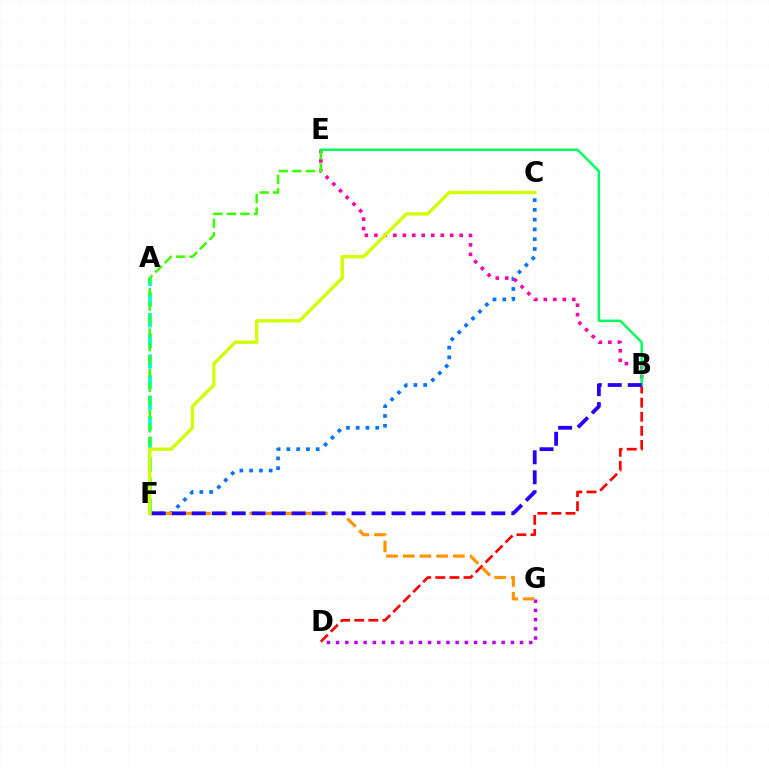{('D', 'G'): [{'color': '#b900ff', 'line_style': 'dotted', 'thickness': 2.5}], ('C', 'F'): [{'color': '#0074ff', 'line_style': 'dotted', 'thickness': 2.66}, {'color': '#d1ff00', 'line_style': 'solid', 'thickness': 2.41}], ('A', 'F'): [{'color': '#00fff6', 'line_style': 'dashed', 'thickness': 2.8}], ('B', 'E'): [{'color': '#ff00ac', 'line_style': 'dotted', 'thickness': 2.58}, {'color': '#00ff5c', 'line_style': 'solid', 'thickness': 1.78}], ('E', 'F'): [{'color': '#3dff00', 'line_style': 'dashed', 'thickness': 1.84}], ('B', 'D'): [{'color': '#ff0000', 'line_style': 'dashed', 'thickness': 1.92}], ('F', 'G'): [{'color': '#ff9400', 'line_style': 'dashed', 'thickness': 2.27}], ('B', 'F'): [{'color': '#2500ff', 'line_style': 'dashed', 'thickness': 2.71}]}